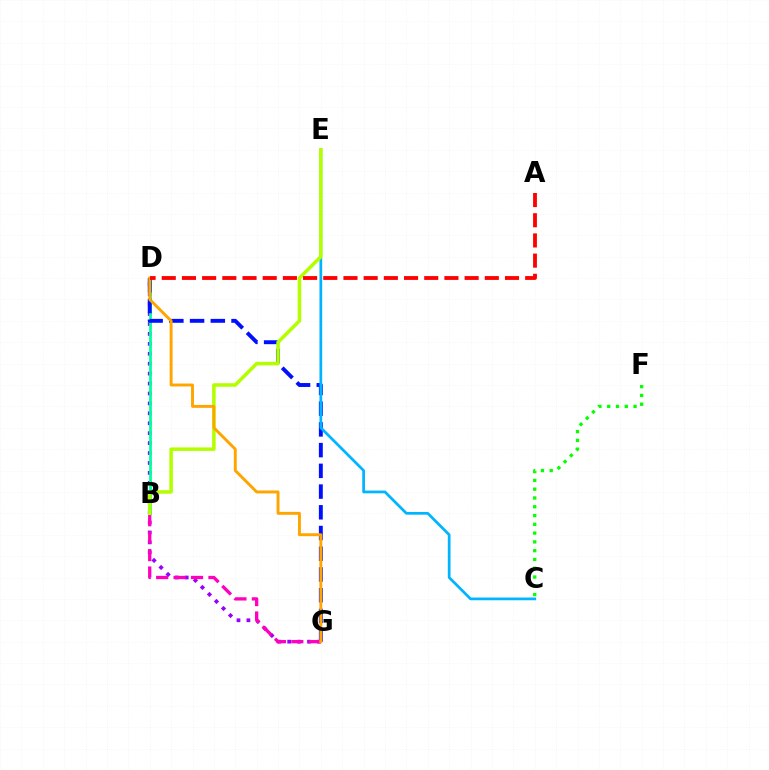{('D', 'G'): [{'color': '#9b00ff', 'line_style': 'dotted', 'thickness': 2.7}, {'color': '#0010ff', 'line_style': 'dashed', 'thickness': 2.82}, {'color': '#ffa500', 'line_style': 'solid', 'thickness': 2.11}], ('B', 'D'): [{'color': '#00ff9d', 'line_style': 'solid', 'thickness': 1.99}], ('C', 'F'): [{'color': '#08ff00', 'line_style': 'dotted', 'thickness': 2.39}], ('C', 'E'): [{'color': '#00b5ff', 'line_style': 'solid', 'thickness': 1.97}], ('B', 'G'): [{'color': '#ff00bd', 'line_style': 'dashed', 'thickness': 2.37}], ('B', 'E'): [{'color': '#b3ff00', 'line_style': 'solid', 'thickness': 2.54}], ('A', 'D'): [{'color': '#ff0000', 'line_style': 'dashed', 'thickness': 2.74}]}